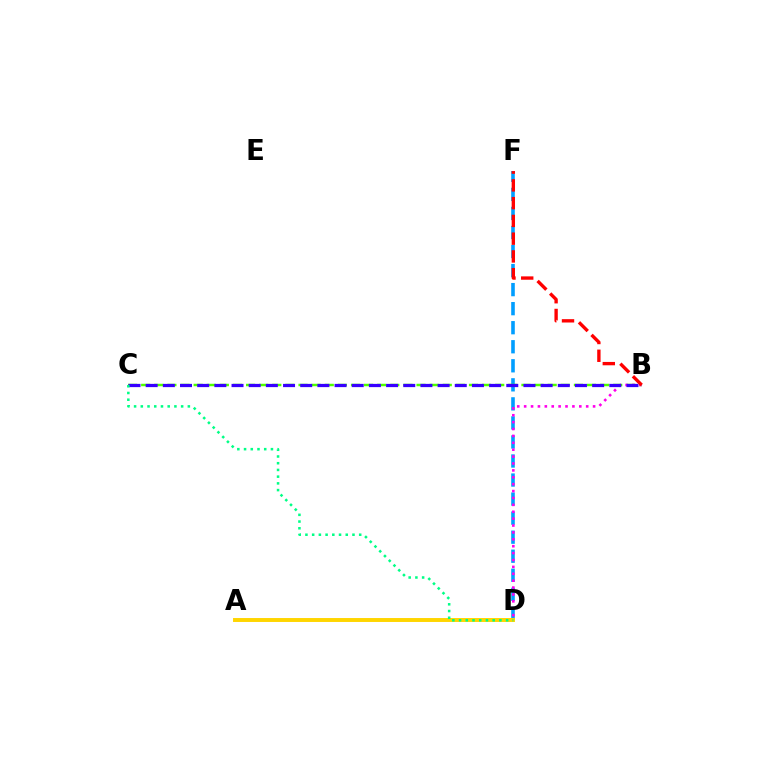{('D', 'F'): [{'color': '#009eff', 'line_style': 'dashed', 'thickness': 2.59}], ('B', 'C'): [{'color': '#4fff00', 'line_style': 'dashed', 'thickness': 1.78}, {'color': '#3700ff', 'line_style': 'dashed', 'thickness': 2.33}], ('B', 'D'): [{'color': '#ff00ed', 'line_style': 'dotted', 'thickness': 1.87}], ('A', 'D'): [{'color': '#ffd500', 'line_style': 'solid', 'thickness': 2.83}], ('B', 'F'): [{'color': '#ff0000', 'line_style': 'dashed', 'thickness': 2.41}], ('C', 'D'): [{'color': '#00ff86', 'line_style': 'dotted', 'thickness': 1.83}]}